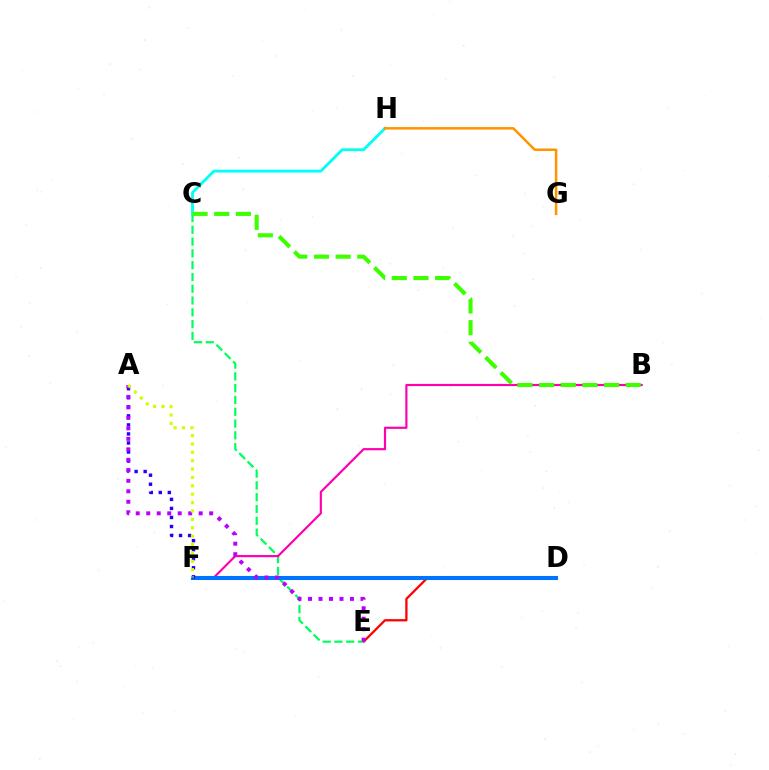{('D', 'E'): [{'color': '#ff0000', 'line_style': 'solid', 'thickness': 1.64}], ('C', 'E'): [{'color': '#00ff5c', 'line_style': 'dashed', 'thickness': 1.6}], ('C', 'H'): [{'color': '#00fff6', 'line_style': 'solid', 'thickness': 2.04}], ('B', 'F'): [{'color': '#ff00ac', 'line_style': 'solid', 'thickness': 1.56}], ('G', 'H'): [{'color': '#ff9400', 'line_style': 'solid', 'thickness': 1.8}], ('D', 'F'): [{'color': '#0074ff', 'line_style': 'solid', 'thickness': 2.94}], ('B', 'C'): [{'color': '#3dff00', 'line_style': 'dashed', 'thickness': 2.94}], ('A', 'F'): [{'color': '#2500ff', 'line_style': 'dotted', 'thickness': 2.46}, {'color': '#d1ff00', 'line_style': 'dotted', 'thickness': 2.28}], ('A', 'E'): [{'color': '#b900ff', 'line_style': 'dotted', 'thickness': 2.85}]}